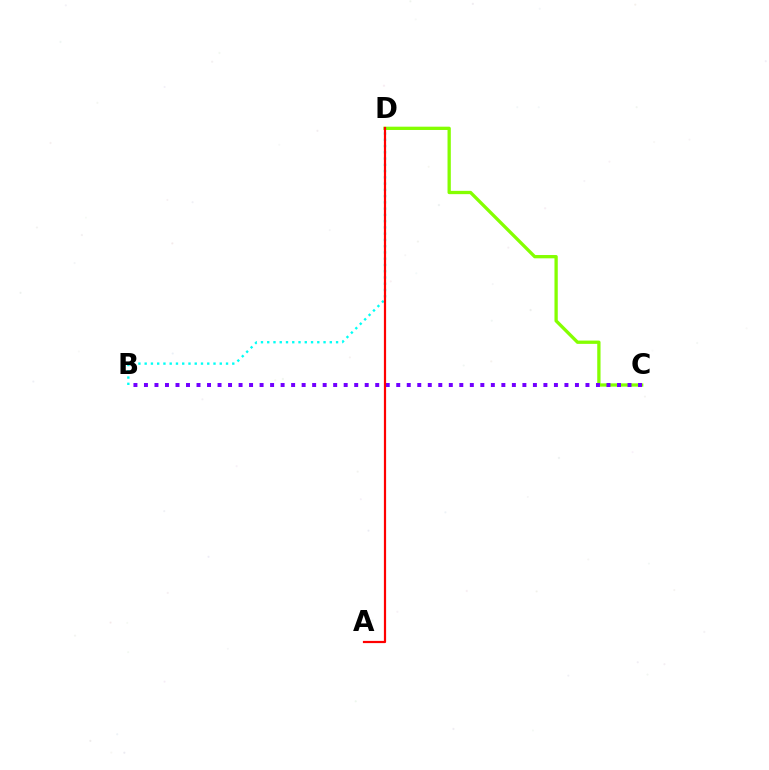{('B', 'D'): [{'color': '#00fff6', 'line_style': 'dotted', 'thickness': 1.7}], ('C', 'D'): [{'color': '#84ff00', 'line_style': 'solid', 'thickness': 2.37}], ('B', 'C'): [{'color': '#7200ff', 'line_style': 'dotted', 'thickness': 2.86}], ('A', 'D'): [{'color': '#ff0000', 'line_style': 'solid', 'thickness': 1.59}]}